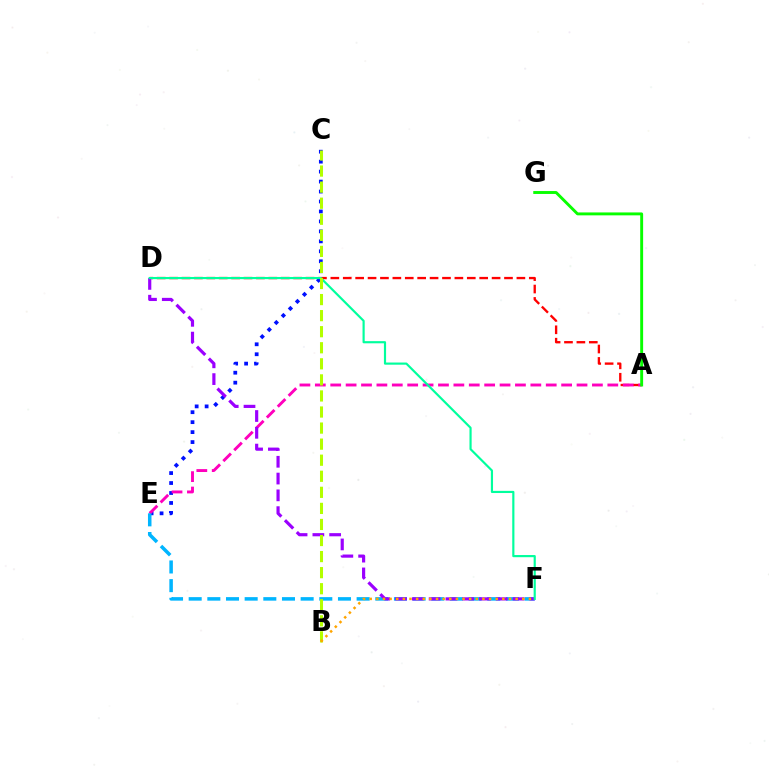{('A', 'D'): [{'color': '#ff0000', 'line_style': 'dashed', 'thickness': 1.69}], ('C', 'E'): [{'color': '#0010ff', 'line_style': 'dotted', 'thickness': 2.71}], ('A', 'E'): [{'color': '#ff00bd', 'line_style': 'dashed', 'thickness': 2.09}], ('E', 'F'): [{'color': '#00b5ff', 'line_style': 'dashed', 'thickness': 2.54}], ('D', 'F'): [{'color': '#9b00ff', 'line_style': 'dashed', 'thickness': 2.28}, {'color': '#00ff9d', 'line_style': 'solid', 'thickness': 1.56}], ('B', 'C'): [{'color': '#b3ff00', 'line_style': 'dashed', 'thickness': 2.18}], ('B', 'F'): [{'color': '#ffa500', 'line_style': 'dotted', 'thickness': 1.8}], ('A', 'G'): [{'color': '#08ff00', 'line_style': 'solid', 'thickness': 2.09}]}